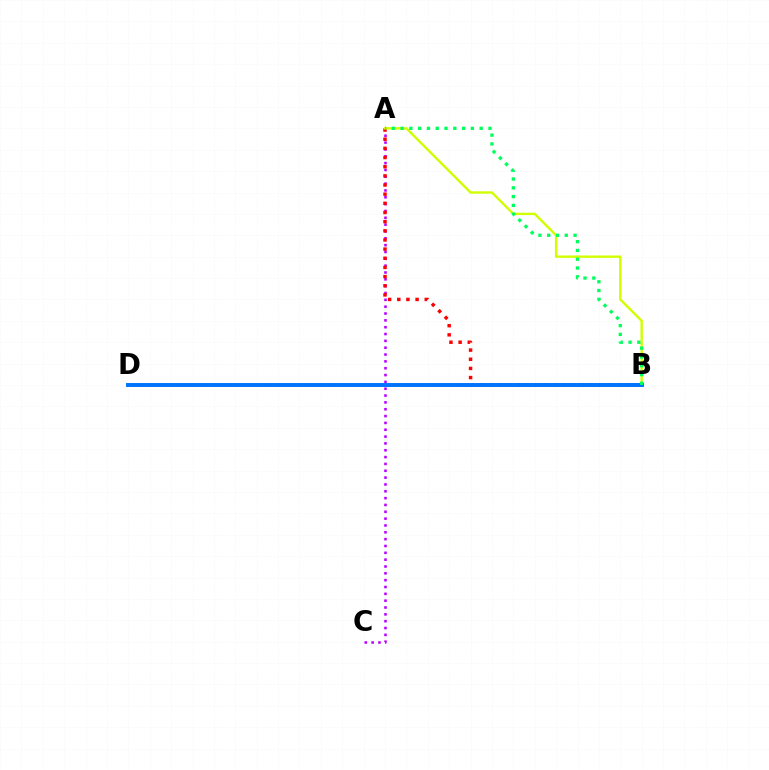{('A', 'C'): [{'color': '#b900ff', 'line_style': 'dotted', 'thickness': 1.86}], ('A', 'B'): [{'color': '#ff0000', 'line_style': 'dotted', 'thickness': 2.49}, {'color': '#d1ff00', 'line_style': 'solid', 'thickness': 1.72}, {'color': '#00ff5c', 'line_style': 'dotted', 'thickness': 2.39}], ('B', 'D'): [{'color': '#0074ff', 'line_style': 'solid', 'thickness': 2.84}]}